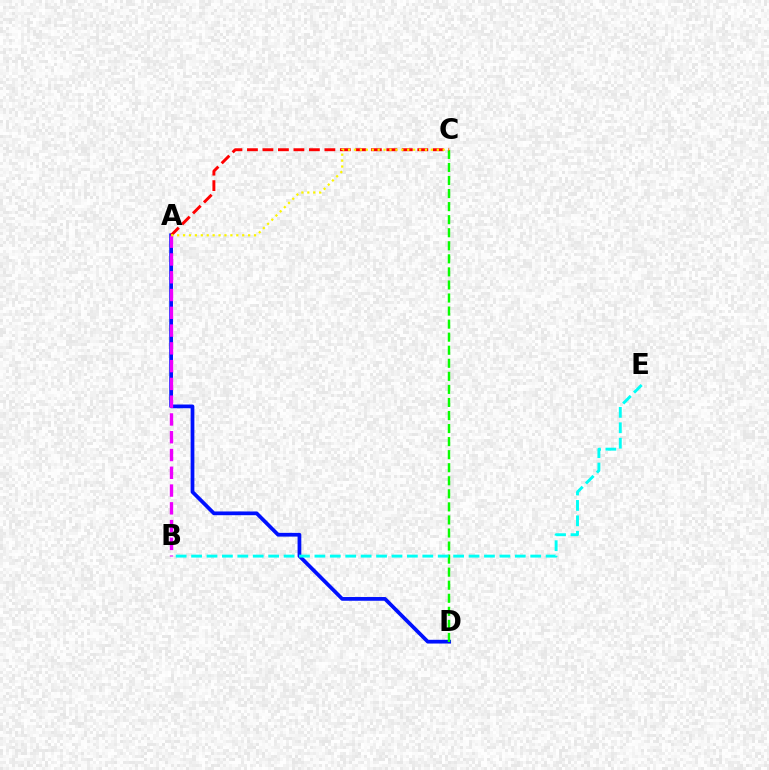{('A', 'D'): [{'color': '#0010ff', 'line_style': 'solid', 'thickness': 2.69}], ('A', 'B'): [{'color': '#ee00ff', 'line_style': 'dashed', 'thickness': 2.41}], ('C', 'D'): [{'color': '#08ff00', 'line_style': 'dashed', 'thickness': 1.77}], ('A', 'C'): [{'color': '#ff0000', 'line_style': 'dashed', 'thickness': 2.1}, {'color': '#fcf500', 'line_style': 'dotted', 'thickness': 1.61}], ('B', 'E'): [{'color': '#00fff6', 'line_style': 'dashed', 'thickness': 2.09}]}